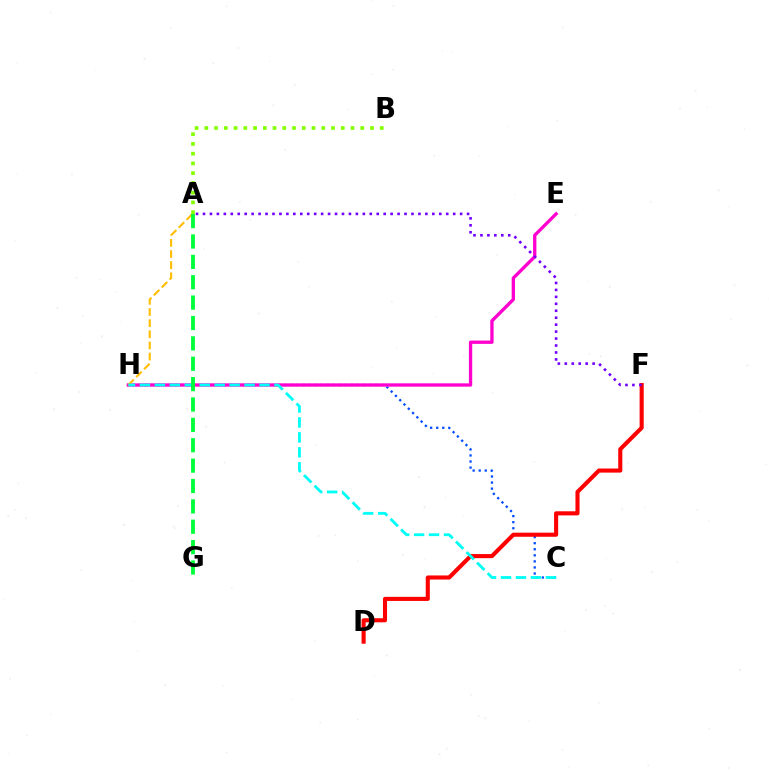{('C', 'H'): [{'color': '#004bff', 'line_style': 'dotted', 'thickness': 1.65}, {'color': '#00fff6', 'line_style': 'dashed', 'thickness': 2.03}], ('D', 'F'): [{'color': '#ff0000', 'line_style': 'solid', 'thickness': 2.95}], ('A', 'B'): [{'color': '#84ff00', 'line_style': 'dotted', 'thickness': 2.65}], ('E', 'H'): [{'color': '#ff00cf', 'line_style': 'solid', 'thickness': 2.39}], ('A', 'H'): [{'color': '#ffbd00', 'line_style': 'dashed', 'thickness': 1.51}], ('A', 'F'): [{'color': '#7200ff', 'line_style': 'dotted', 'thickness': 1.89}], ('A', 'G'): [{'color': '#00ff39', 'line_style': 'dashed', 'thickness': 2.77}]}